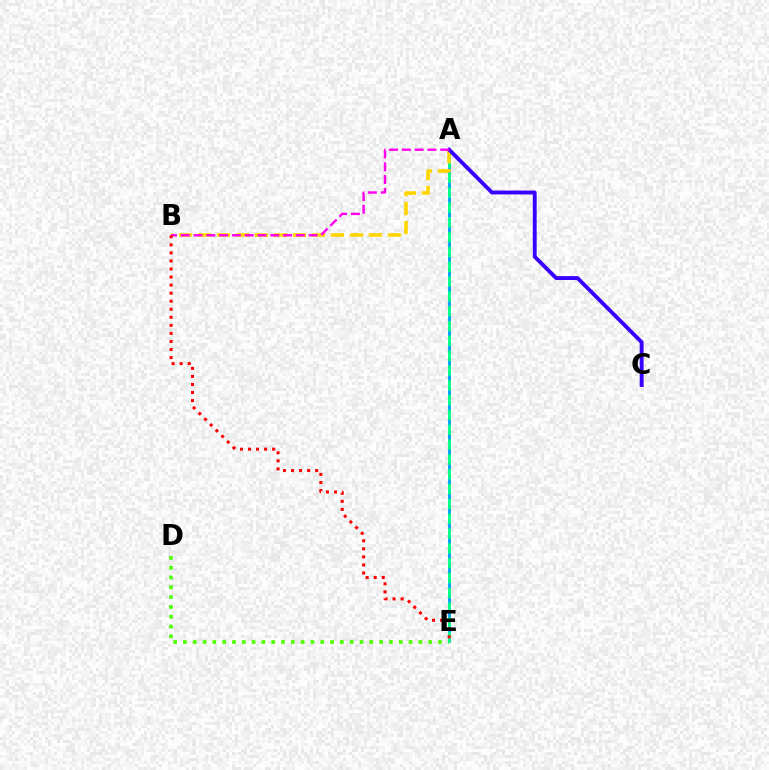{('A', 'E'): [{'color': '#009eff', 'line_style': 'dashed', 'thickness': 2.01}, {'color': '#00ff86', 'line_style': 'dashed', 'thickness': 2.01}], ('D', 'E'): [{'color': '#4fff00', 'line_style': 'dotted', 'thickness': 2.66}], ('A', 'B'): [{'color': '#ffd500', 'line_style': 'dashed', 'thickness': 2.58}, {'color': '#ff00ed', 'line_style': 'dashed', 'thickness': 1.74}], ('A', 'C'): [{'color': '#3700ff', 'line_style': 'solid', 'thickness': 2.79}], ('B', 'E'): [{'color': '#ff0000', 'line_style': 'dotted', 'thickness': 2.19}]}